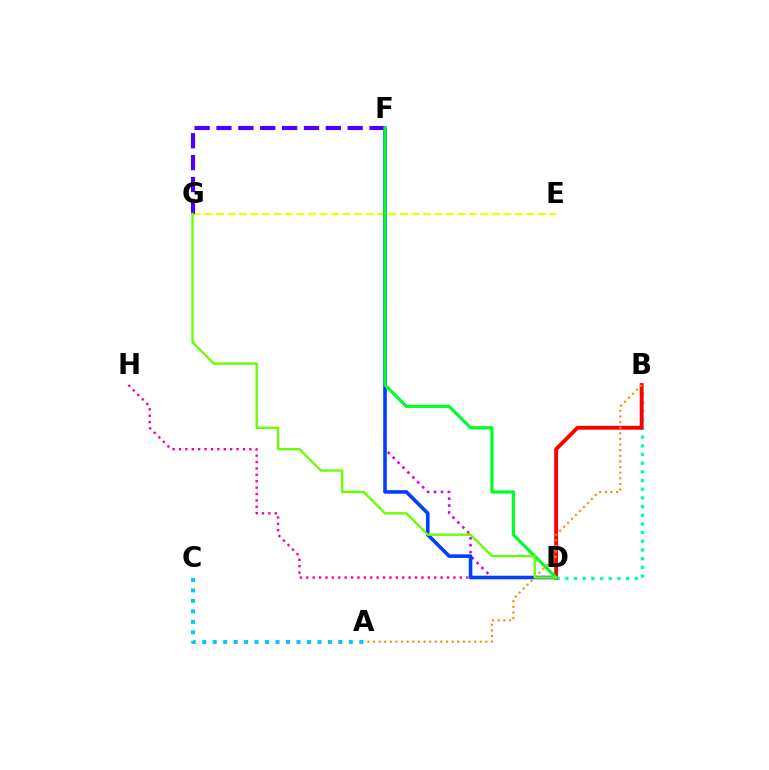{('B', 'D'): [{'color': '#00ffaf', 'line_style': 'dotted', 'thickness': 2.36}, {'color': '#ff0000', 'line_style': 'solid', 'thickness': 2.78}], ('E', 'G'): [{'color': '#eeff00', 'line_style': 'dashed', 'thickness': 1.56}], ('A', 'C'): [{'color': '#00c7ff', 'line_style': 'dotted', 'thickness': 2.84}], ('D', 'H'): [{'color': '#ff00a0', 'line_style': 'dotted', 'thickness': 1.74}], ('D', 'F'): [{'color': '#d600ff', 'line_style': 'dotted', 'thickness': 1.88}, {'color': '#003fff', 'line_style': 'solid', 'thickness': 2.58}, {'color': '#00ff27', 'line_style': 'solid', 'thickness': 2.31}], ('F', 'G'): [{'color': '#4f00ff', 'line_style': 'dashed', 'thickness': 2.97}], ('A', 'B'): [{'color': '#ff8800', 'line_style': 'dotted', 'thickness': 1.53}], ('D', 'G'): [{'color': '#66ff00', 'line_style': 'solid', 'thickness': 1.7}]}